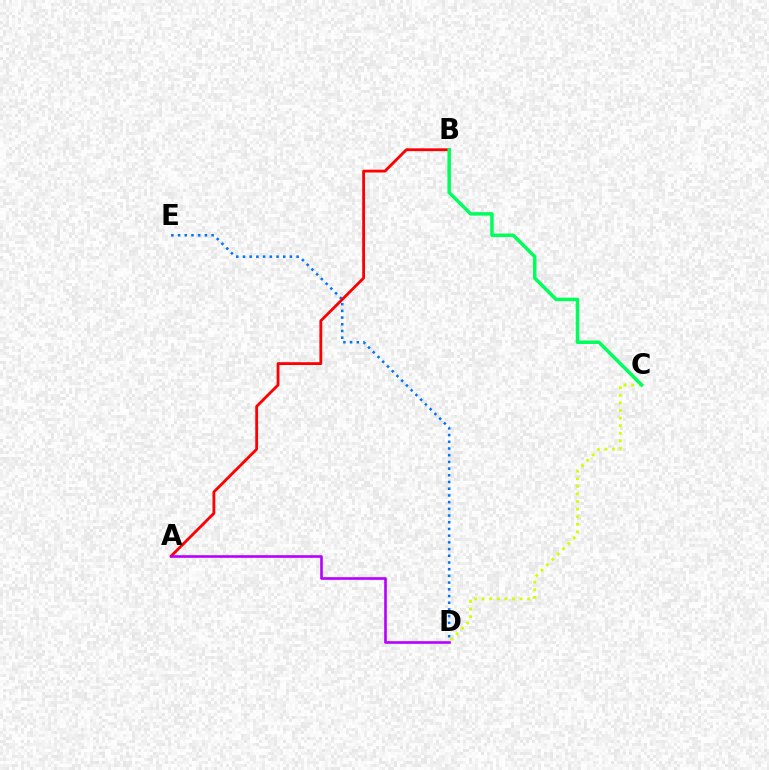{('D', 'E'): [{'color': '#0074ff', 'line_style': 'dotted', 'thickness': 1.82}], ('A', 'B'): [{'color': '#ff0000', 'line_style': 'solid', 'thickness': 2.03}], ('C', 'D'): [{'color': '#d1ff00', 'line_style': 'dotted', 'thickness': 2.06}], ('A', 'D'): [{'color': '#b900ff', 'line_style': 'solid', 'thickness': 1.9}], ('B', 'C'): [{'color': '#00ff5c', 'line_style': 'solid', 'thickness': 2.52}]}